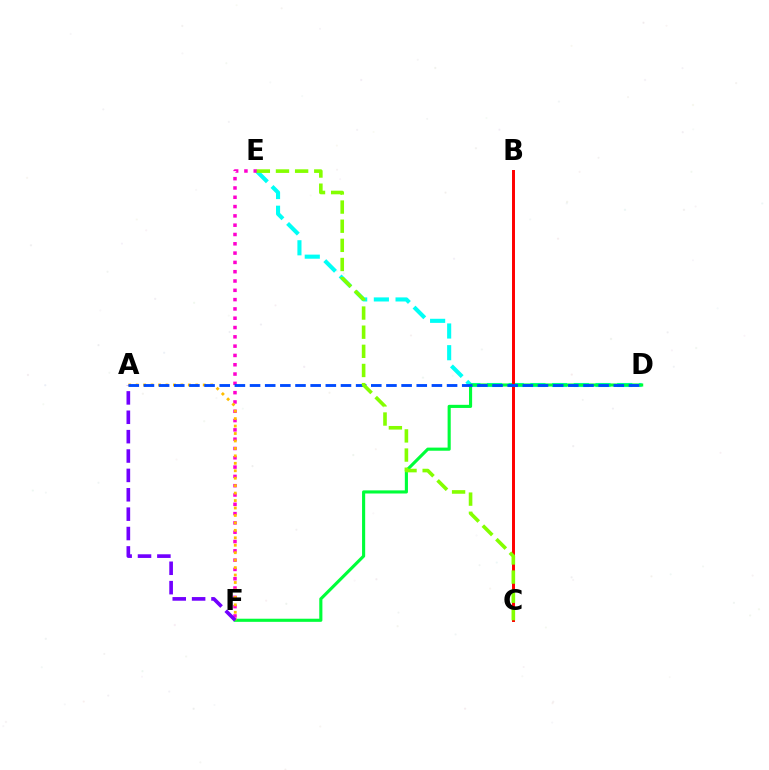{('D', 'E'): [{'color': '#00fff6', 'line_style': 'dashed', 'thickness': 2.95}], ('E', 'F'): [{'color': '#ff00cf', 'line_style': 'dotted', 'thickness': 2.53}], ('D', 'F'): [{'color': '#00ff39', 'line_style': 'solid', 'thickness': 2.25}], ('A', 'F'): [{'color': '#ffbd00', 'line_style': 'dotted', 'thickness': 2.02}, {'color': '#7200ff', 'line_style': 'dashed', 'thickness': 2.63}], ('B', 'C'): [{'color': '#ff0000', 'line_style': 'solid', 'thickness': 2.13}], ('A', 'D'): [{'color': '#004bff', 'line_style': 'dashed', 'thickness': 2.06}], ('C', 'E'): [{'color': '#84ff00', 'line_style': 'dashed', 'thickness': 2.6}]}